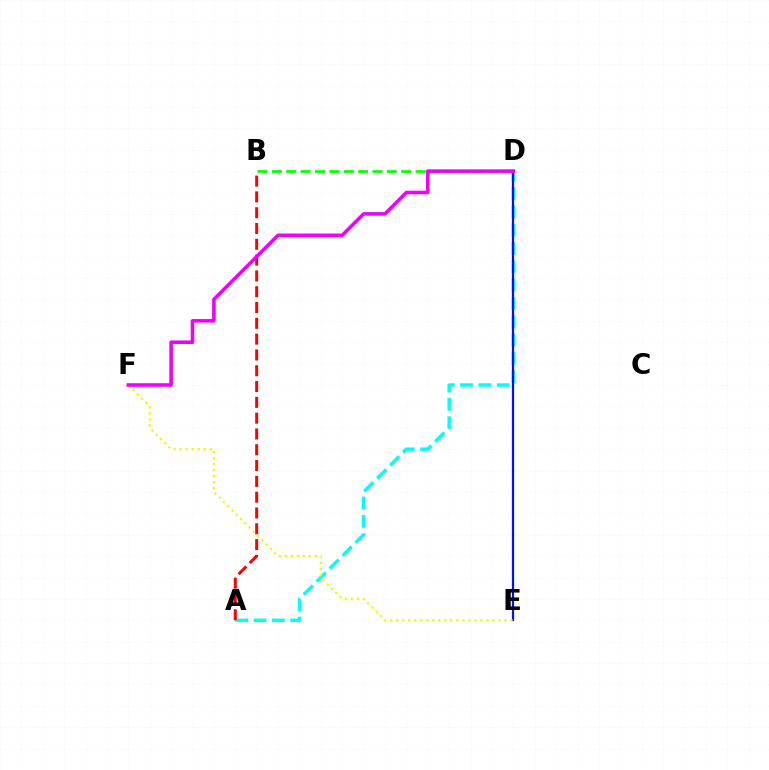{('B', 'D'): [{'color': '#08ff00', 'line_style': 'dashed', 'thickness': 1.95}], ('A', 'D'): [{'color': '#00fff6', 'line_style': 'dashed', 'thickness': 2.49}], ('D', 'E'): [{'color': '#0010ff', 'line_style': 'solid', 'thickness': 1.6}], ('A', 'B'): [{'color': '#ff0000', 'line_style': 'dashed', 'thickness': 2.15}], ('E', 'F'): [{'color': '#fcf500', 'line_style': 'dotted', 'thickness': 1.64}], ('D', 'F'): [{'color': '#ee00ff', 'line_style': 'solid', 'thickness': 2.56}]}